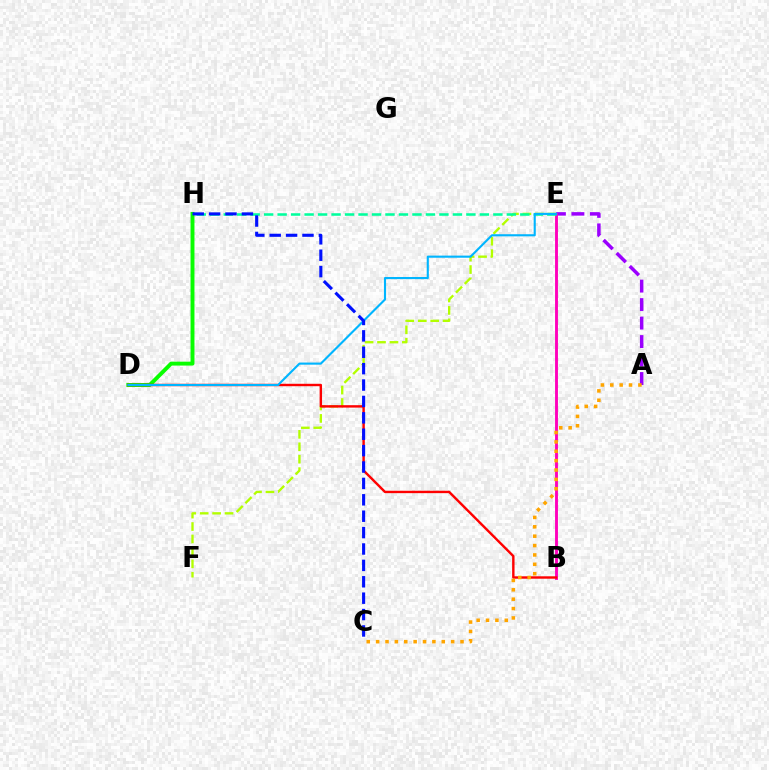{('A', 'E'): [{'color': '#9b00ff', 'line_style': 'dashed', 'thickness': 2.51}], ('E', 'F'): [{'color': '#b3ff00', 'line_style': 'dashed', 'thickness': 1.69}], ('D', 'H'): [{'color': '#08ff00', 'line_style': 'solid', 'thickness': 2.82}], ('B', 'E'): [{'color': '#ff00bd', 'line_style': 'solid', 'thickness': 2.07}], ('B', 'D'): [{'color': '#ff0000', 'line_style': 'solid', 'thickness': 1.74}], ('E', 'H'): [{'color': '#00ff9d', 'line_style': 'dashed', 'thickness': 1.83}], ('D', 'E'): [{'color': '#00b5ff', 'line_style': 'solid', 'thickness': 1.53}], ('C', 'H'): [{'color': '#0010ff', 'line_style': 'dashed', 'thickness': 2.23}], ('A', 'C'): [{'color': '#ffa500', 'line_style': 'dotted', 'thickness': 2.55}]}